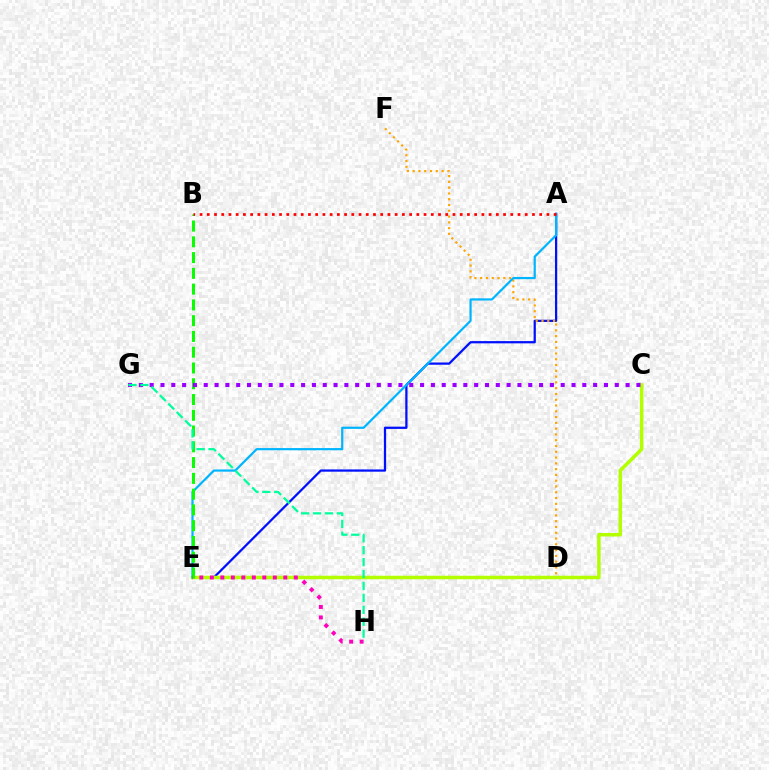{('A', 'E'): [{'color': '#0010ff', 'line_style': 'solid', 'thickness': 1.62}, {'color': '#00b5ff', 'line_style': 'solid', 'thickness': 1.59}], ('C', 'E'): [{'color': '#b3ff00', 'line_style': 'solid', 'thickness': 2.53}], ('D', 'F'): [{'color': '#ffa500', 'line_style': 'dotted', 'thickness': 1.57}], ('B', 'E'): [{'color': '#08ff00', 'line_style': 'dashed', 'thickness': 2.14}], ('E', 'H'): [{'color': '#ff00bd', 'line_style': 'dotted', 'thickness': 2.85}], ('C', 'G'): [{'color': '#9b00ff', 'line_style': 'dotted', 'thickness': 2.94}], ('G', 'H'): [{'color': '#00ff9d', 'line_style': 'dashed', 'thickness': 1.62}], ('A', 'B'): [{'color': '#ff0000', 'line_style': 'dotted', 'thickness': 1.96}]}